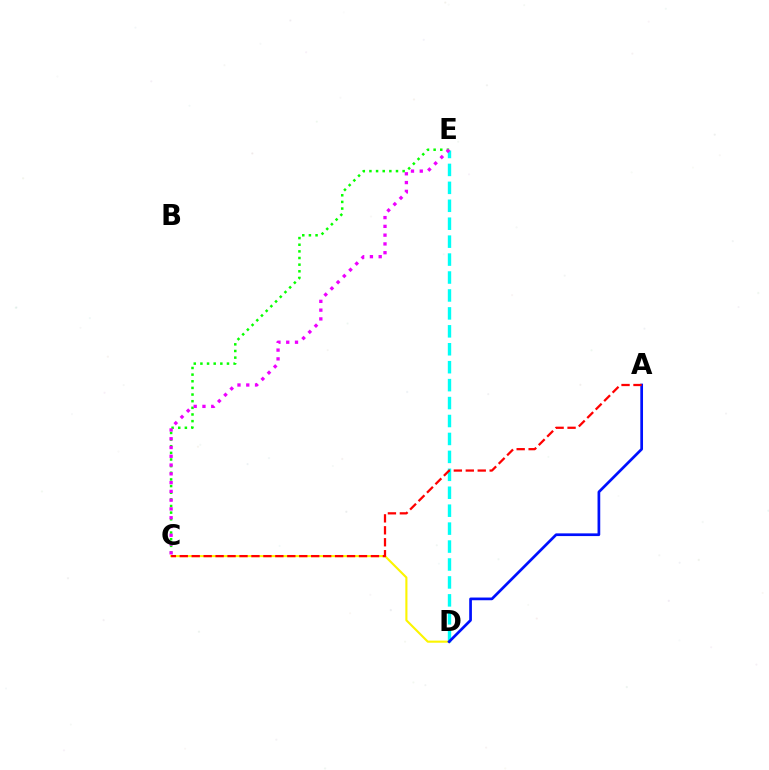{('D', 'E'): [{'color': '#00fff6', 'line_style': 'dashed', 'thickness': 2.44}], ('C', 'E'): [{'color': '#08ff00', 'line_style': 'dotted', 'thickness': 1.8}, {'color': '#ee00ff', 'line_style': 'dotted', 'thickness': 2.38}], ('C', 'D'): [{'color': '#fcf500', 'line_style': 'solid', 'thickness': 1.52}], ('A', 'D'): [{'color': '#0010ff', 'line_style': 'solid', 'thickness': 1.95}], ('A', 'C'): [{'color': '#ff0000', 'line_style': 'dashed', 'thickness': 1.62}]}